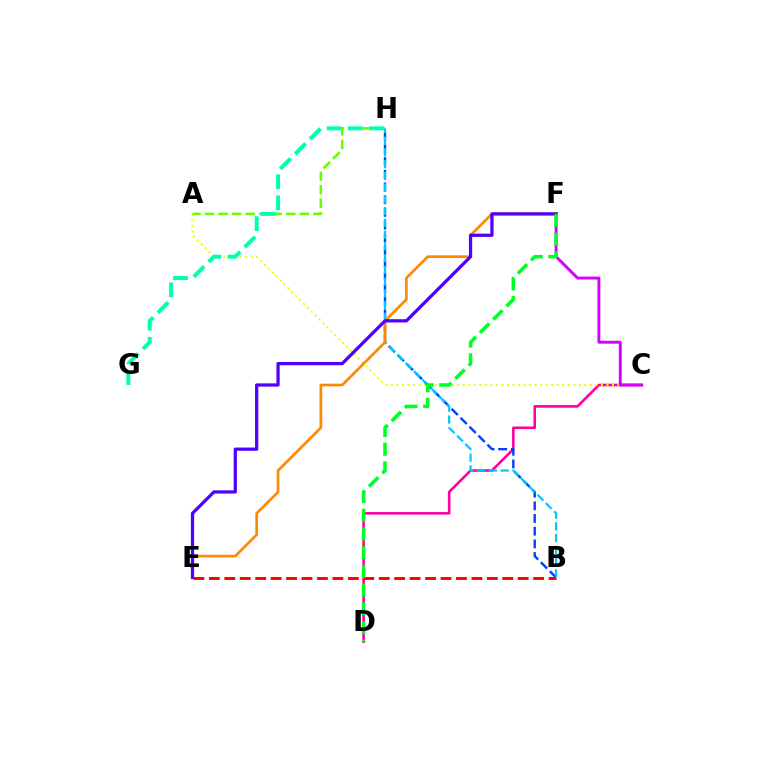{('C', 'D'): [{'color': '#ff00a0', 'line_style': 'solid', 'thickness': 1.87}], ('A', 'C'): [{'color': '#eeff00', 'line_style': 'dotted', 'thickness': 1.5}], ('B', 'E'): [{'color': '#ff0000', 'line_style': 'dashed', 'thickness': 2.1}], ('A', 'H'): [{'color': '#66ff00', 'line_style': 'dashed', 'thickness': 1.84}], ('C', 'F'): [{'color': '#d600ff', 'line_style': 'solid', 'thickness': 2.11}], ('B', 'H'): [{'color': '#003fff', 'line_style': 'dashed', 'thickness': 1.72}, {'color': '#00c7ff', 'line_style': 'dashed', 'thickness': 1.6}], ('G', 'H'): [{'color': '#00ffaf', 'line_style': 'dashed', 'thickness': 2.87}], ('E', 'F'): [{'color': '#ff8800', 'line_style': 'solid', 'thickness': 1.93}, {'color': '#4f00ff', 'line_style': 'solid', 'thickness': 2.34}], ('D', 'F'): [{'color': '#00ff27', 'line_style': 'dashed', 'thickness': 2.54}]}